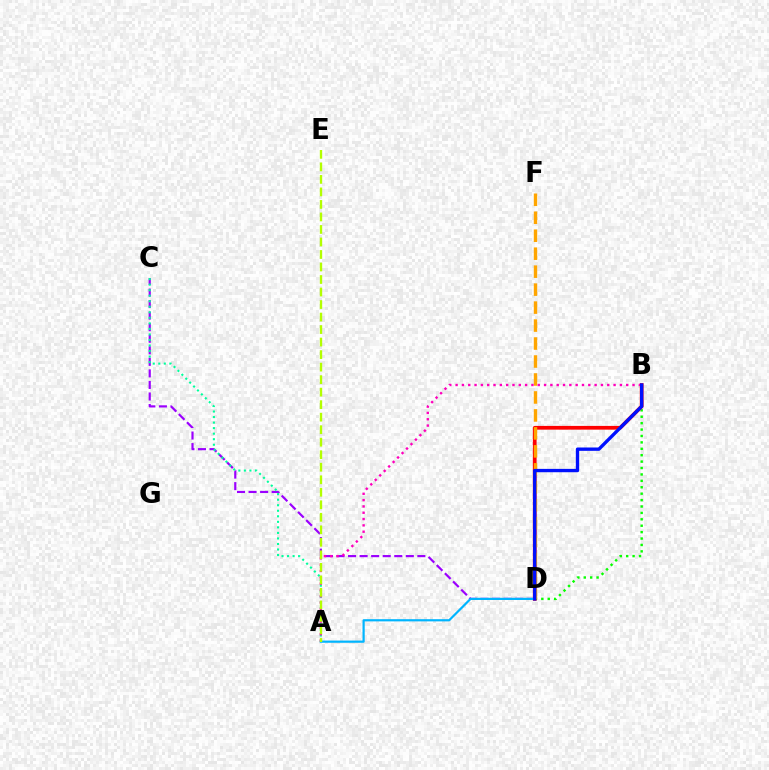{('B', 'D'): [{'color': '#08ff00', 'line_style': 'dotted', 'thickness': 1.74}, {'color': '#ff0000', 'line_style': 'solid', 'thickness': 2.68}, {'color': '#0010ff', 'line_style': 'solid', 'thickness': 2.41}], ('C', 'D'): [{'color': '#9b00ff', 'line_style': 'dashed', 'thickness': 1.57}], ('A', 'C'): [{'color': '#00ff9d', 'line_style': 'dotted', 'thickness': 1.5}], ('D', 'F'): [{'color': '#ffa500', 'line_style': 'dashed', 'thickness': 2.44}], ('A', 'D'): [{'color': '#00b5ff', 'line_style': 'solid', 'thickness': 1.58}], ('A', 'B'): [{'color': '#ff00bd', 'line_style': 'dotted', 'thickness': 1.72}], ('A', 'E'): [{'color': '#b3ff00', 'line_style': 'dashed', 'thickness': 1.7}]}